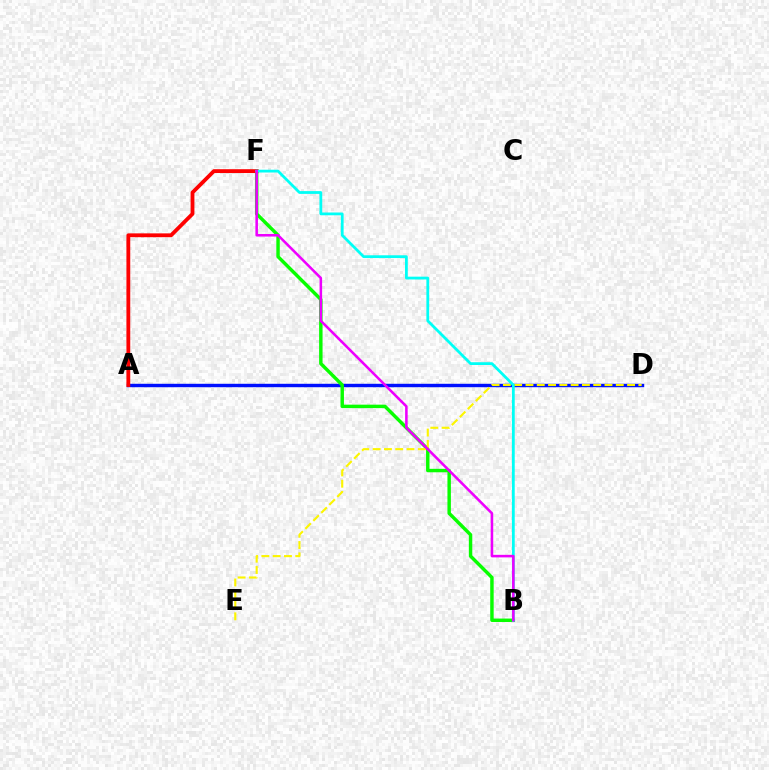{('A', 'D'): [{'color': '#0010ff', 'line_style': 'solid', 'thickness': 2.47}], ('B', 'F'): [{'color': '#08ff00', 'line_style': 'solid', 'thickness': 2.48}, {'color': '#00fff6', 'line_style': 'solid', 'thickness': 2.0}, {'color': '#ee00ff', 'line_style': 'solid', 'thickness': 1.84}], ('A', 'F'): [{'color': '#ff0000', 'line_style': 'solid', 'thickness': 2.75}], ('D', 'E'): [{'color': '#fcf500', 'line_style': 'dashed', 'thickness': 1.53}]}